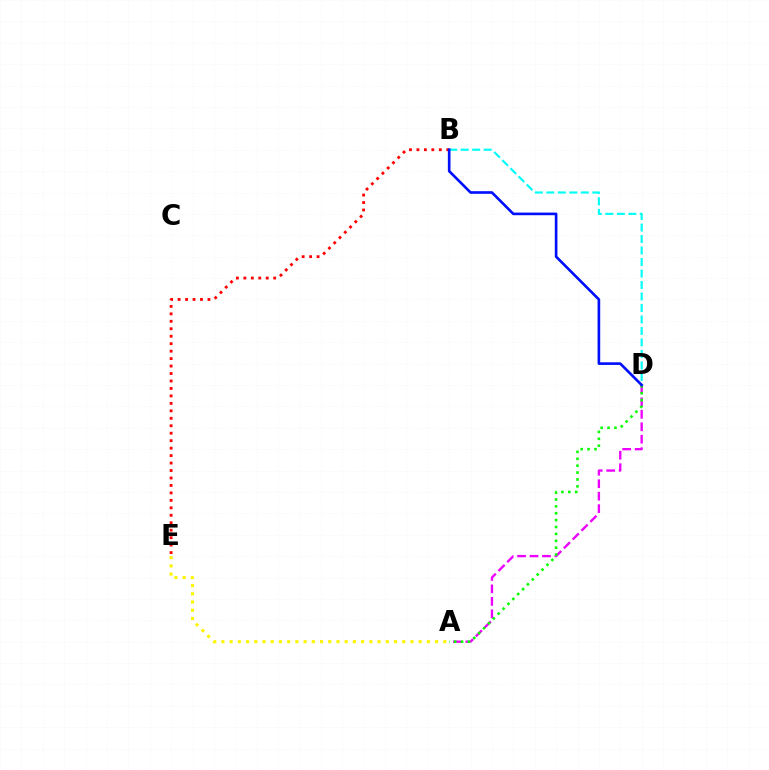{('A', 'D'): [{'color': '#ee00ff', 'line_style': 'dashed', 'thickness': 1.69}, {'color': '#08ff00', 'line_style': 'dotted', 'thickness': 1.87}], ('A', 'E'): [{'color': '#fcf500', 'line_style': 'dotted', 'thickness': 2.23}], ('B', 'E'): [{'color': '#ff0000', 'line_style': 'dotted', 'thickness': 2.03}], ('B', 'D'): [{'color': '#00fff6', 'line_style': 'dashed', 'thickness': 1.56}, {'color': '#0010ff', 'line_style': 'solid', 'thickness': 1.9}]}